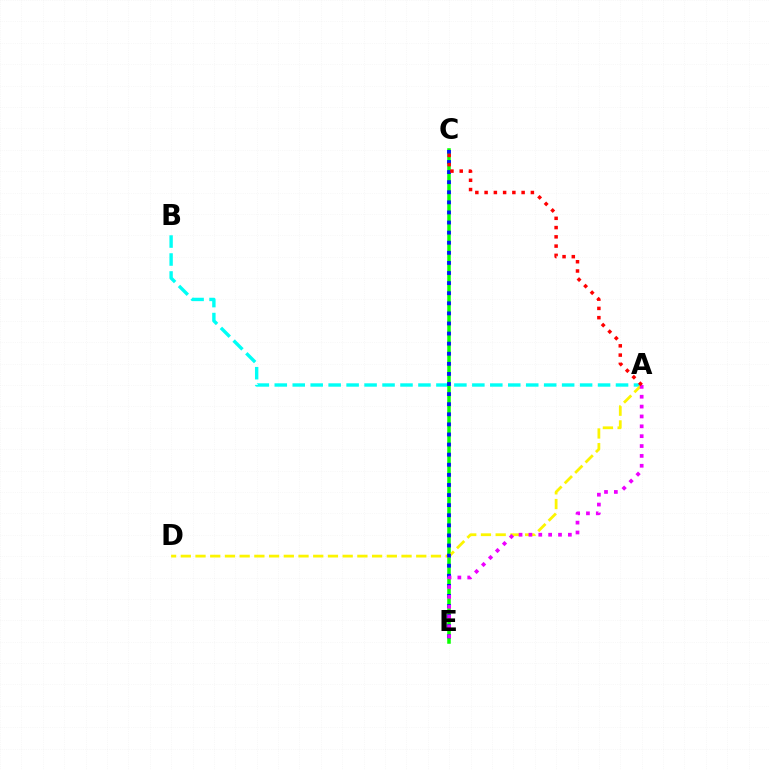{('A', 'B'): [{'color': '#00fff6', 'line_style': 'dashed', 'thickness': 2.44}], ('C', 'E'): [{'color': '#08ff00', 'line_style': 'solid', 'thickness': 2.55}, {'color': '#0010ff', 'line_style': 'dotted', 'thickness': 2.74}], ('A', 'D'): [{'color': '#fcf500', 'line_style': 'dashed', 'thickness': 2.0}], ('A', 'E'): [{'color': '#ee00ff', 'line_style': 'dotted', 'thickness': 2.68}], ('A', 'C'): [{'color': '#ff0000', 'line_style': 'dotted', 'thickness': 2.51}]}